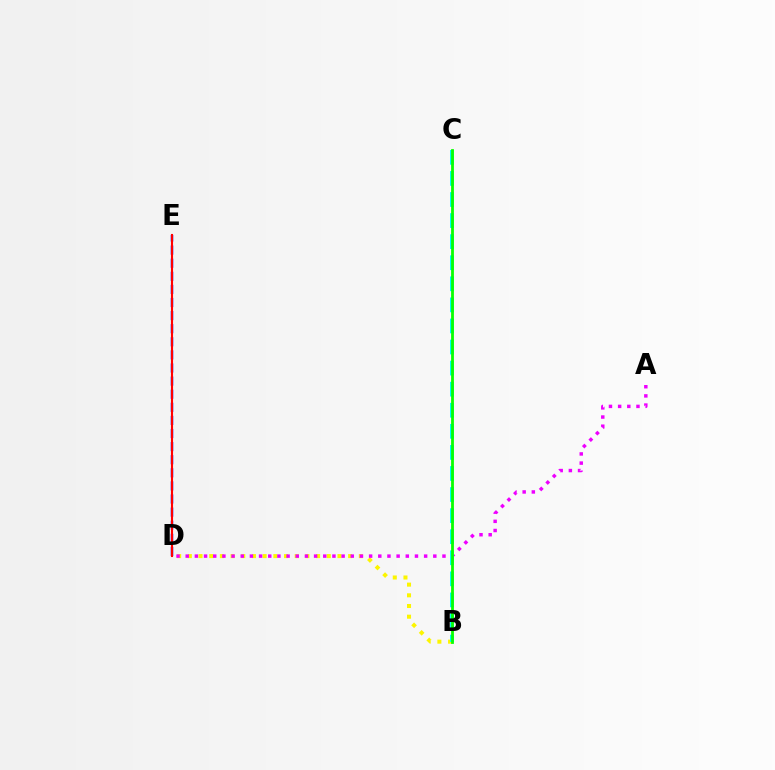{('B', 'D'): [{'color': '#fcf500', 'line_style': 'dotted', 'thickness': 2.9}], ('A', 'D'): [{'color': '#ee00ff', 'line_style': 'dotted', 'thickness': 2.49}], ('B', 'C'): [{'color': '#00fff6', 'line_style': 'dashed', 'thickness': 2.86}, {'color': '#08ff00', 'line_style': 'solid', 'thickness': 2.01}], ('D', 'E'): [{'color': '#0010ff', 'line_style': 'dashed', 'thickness': 1.78}, {'color': '#ff0000', 'line_style': 'solid', 'thickness': 1.51}]}